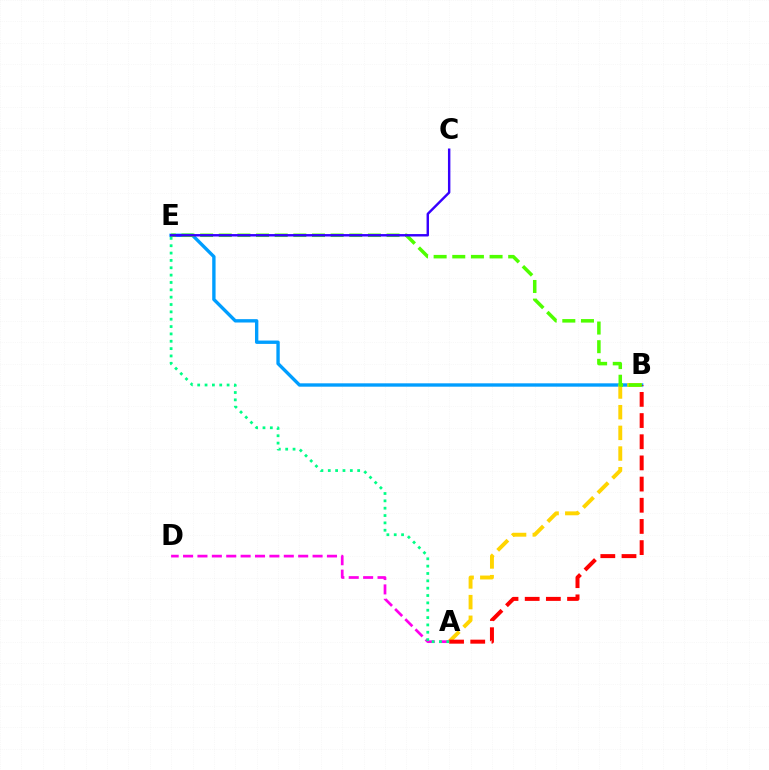{('B', 'E'): [{'color': '#009eff', 'line_style': 'solid', 'thickness': 2.42}, {'color': '#4fff00', 'line_style': 'dashed', 'thickness': 2.53}], ('A', 'B'): [{'color': '#ffd500', 'line_style': 'dashed', 'thickness': 2.81}, {'color': '#ff0000', 'line_style': 'dashed', 'thickness': 2.88}], ('A', 'D'): [{'color': '#ff00ed', 'line_style': 'dashed', 'thickness': 1.95}], ('A', 'E'): [{'color': '#00ff86', 'line_style': 'dotted', 'thickness': 2.0}], ('C', 'E'): [{'color': '#3700ff', 'line_style': 'solid', 'thickness': 1.75}]}